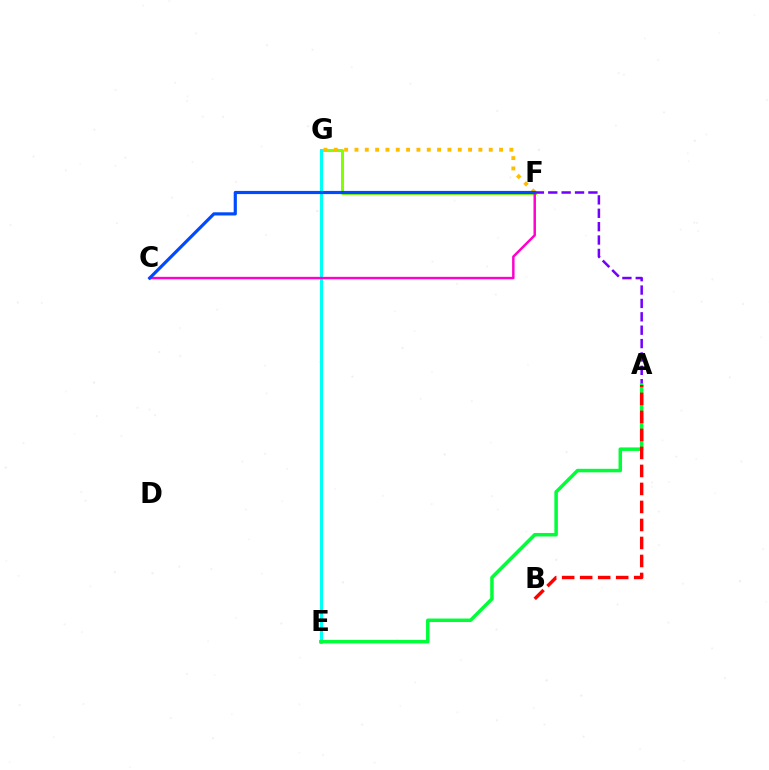{('F', 'G'): [{'color': '#84ff00', 'line_style': 'solid', 'thickness': 2.17}, {'color': '#ffbd00', 'line_style': 'dotted', 'thickness': 2.81}], ('A', 'F'): [{'color': '#7200ff', 'line_style': 'dashed', 'thickness': 1.82}], ('E', 'G'): [{'color': '#00fff6', 'line_style': 'solid', 'thickness': 2.16}], ('A', 'E'): [{'color': '#00ff39', 'line_style': 'solid', 'thickness': 2.52}], ('C', 'F'): [{'color': '#ff00cf', 'line_style': 'solid', 'thickness': 1.78}, {'color': '#004bff', 'line_style': 'solid', 'thickness': 2.28}], ('A', 'B'): [{'color': '#ff0000', 'line_style': 'dashed', 'thickness': 2.45}]}